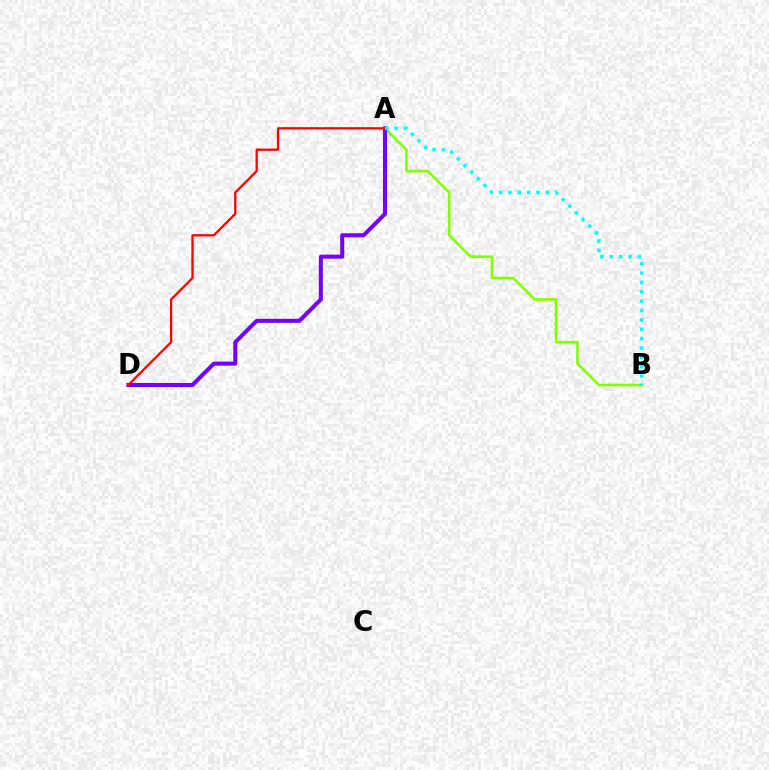{('A', 'B'): [{'color': '#84ff00', 'line_style': 'solid', 'thickness': 1.89}, {'color': '#00fff6', 'line_style': 'dotted', 'thickness': 2.54}], ('A', 'D'): [{'color': '#7200ff', 'line_style': 'solid', 'thickness': 2.91}, {'color': '#ff0000', 'line_style': 'solid', 'thickness': 1.66}]}